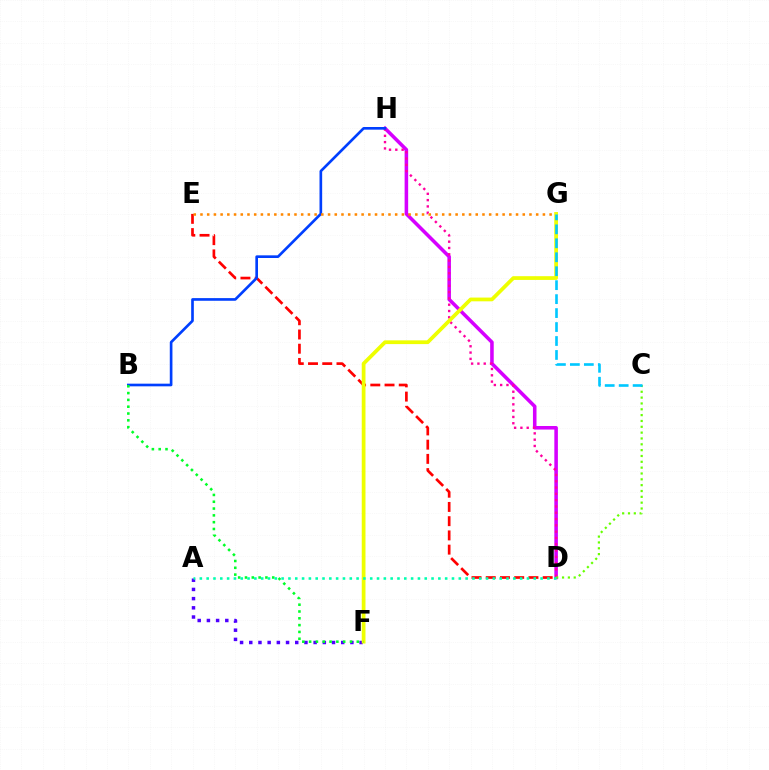{('A', 'F'): [{'color': '#4f00ff', 'line_style': 'dotted', 'thickness': 2.5}], ('D', 'E'): [{'color': '#ff0000', 'line_style': 'dashed', 'thickness': 1.93}], ('D', 'H'): [{'color': '#d600ff', 'line_style': 'solid', 'thickness': 2.56}, {'color': '#ff00a0', 'line_style': 'dotted', 'thickness': 1.71}], ('B', 'H'): [{'color': '#003fff', 'line_style': 'solid', 'thickness': 1.91}], ('E', 'G'): [{'color': '#ff8800', 'line_style': 'dotted', 'thickness': 1.82}], ('C', 'D'): [{'color': '#66ff00', 'line_style': 'dotted', 'thickness': 1.59}], ('F', 'G'): [{'color': '#eeff00', 'line_style': 'solid', 'thickness': 2.7}], ('B', 'F'): [{'color': '#00ff27', 'line_style': 'dotted', 'thickness': 1.85}], ('A', 'D'): [{'color': '#00ffaf', 'line_style': 'dotted', 'thickness': 1.85}], ('C', 'G'): [{'color': '#00c7ff', 'line_style': 'dashed', 'thickness': 1.9}]}